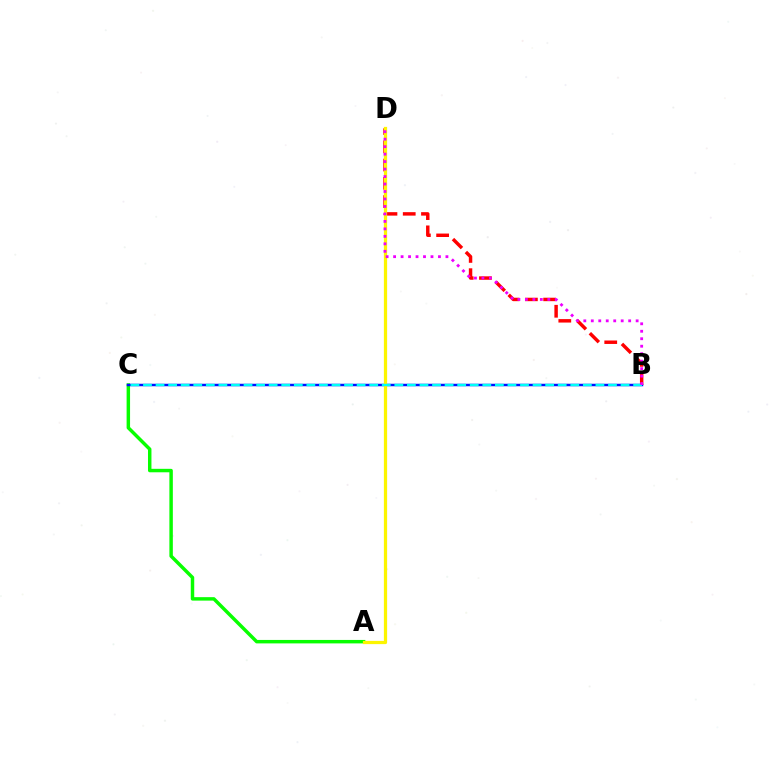{('A', 'C'): [{'color': '#08ff00', 'line_style': 'solid', 'thickness': 2.49}], ('B', 'D'): [{'color': '#ff0000', 'line_style': 'dashed', 'thickness': 2.48}, {'color': '#ee00ff', 'line_style': 'dotted', 'thickness': 2.03}], ('B', 'C'): [{'color': '#0010ff', 'line_style': 'solid', 'thickness': 1.78}, {'color': '#00fff6', 'line_style': 'dashed', 'thickness': 1.71}], ('A', 'D'): [{'color': '#fcf500', 'line_style': 'solid', 'thickness': 2.33}]}